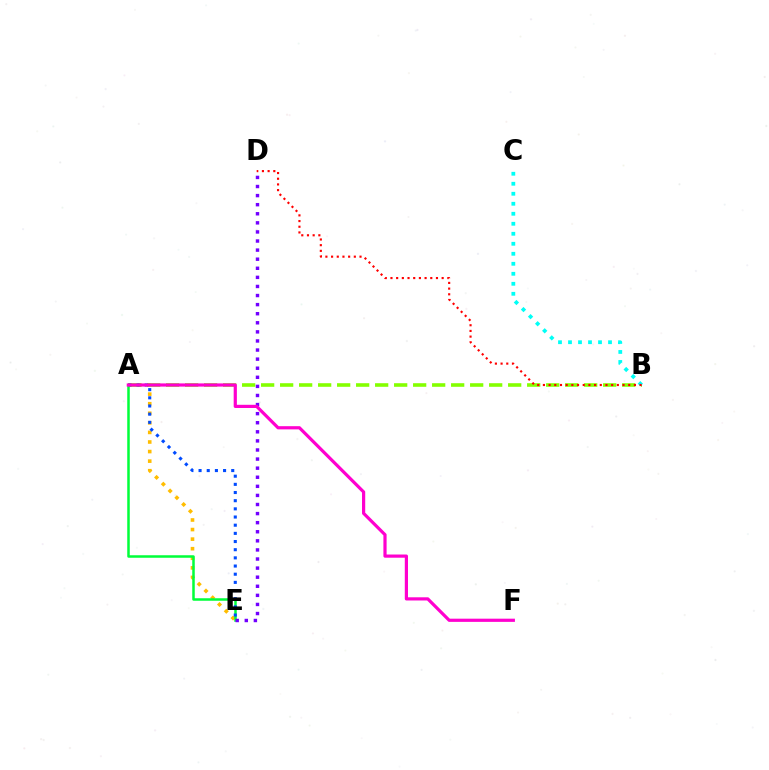{('A', 'E'): [{'color': '#ffbd00', 'line_style': 'dotted', 'thickness': 2.6}, {'color': '#00ff39', 'line_style': 'solid', 'thickness': 1.8}, {'color': '#004bff', 'line_style': 'dotted', 'thickness': 2.22}], ('A', 'B'): [{'color': '#84ff00', 'line_style': 'dashed', 'thickness': 2.58}], ('B', 'C'): [{'color': '#00fff6', 'line_style': 'dotted', 'thickness': 2.72}], ('D', 'E'): [{'color': '#7200ff', 'line_style': 'dotted', 'thickness': 2.47}], ('A', 'F'): [{'color': '#ff00cf', 'line_style': 'solid', 'thickness': 2.3}], ('B', 'D'): [{'color': '#ff0000', 'line_style': 'dotted', 'thickness': 1.55}]}